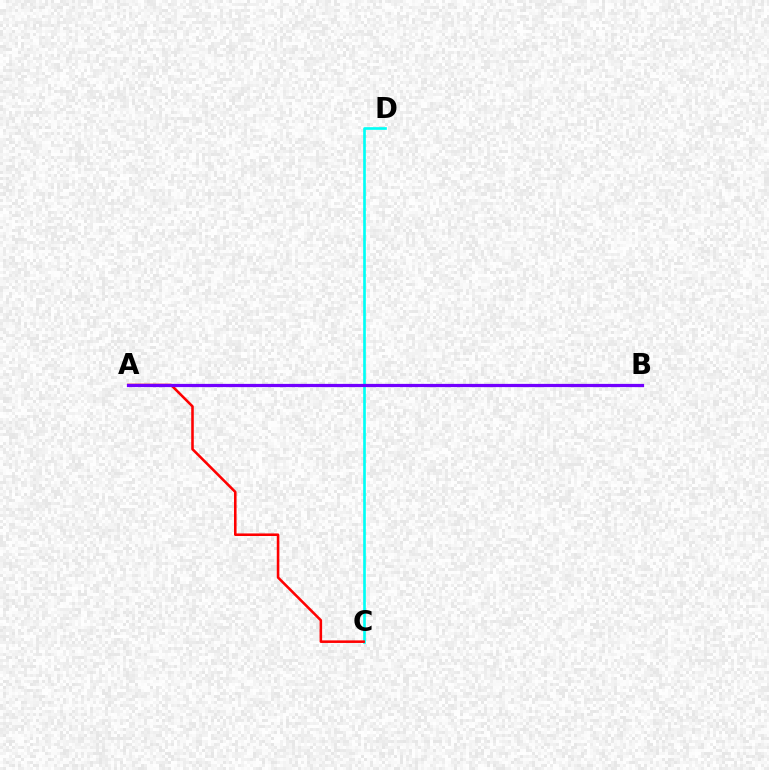{('C', 'D'): [{'color': '#00fff6', 'line_style': 'solid', 'thickness': 1.92}], ('A', 'C'): [{'color': '#ff0000', 'line_style': 'solid', 'thickness': 1.85}], ('A', 'B'): [{'color': '#84ff00', 'line_style': 'solid', 'thickness': 2.04}, {'color': '#7200ff', 'line_style': 'solid', 'thickness': 2.32}]}